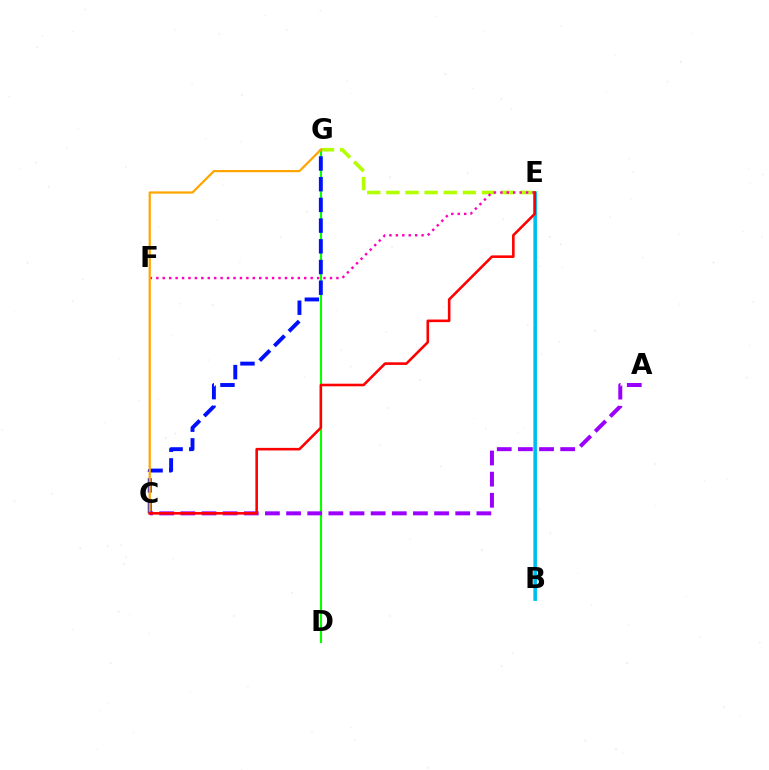{('B', 'E'): [{'color': '#00ff9d', 'line_style': 'solid', 'thickness': 2.64}, {'color': '#00b5ff', 'line_style': 'solid', 'thickness': 1.91}], ('E', 'G'): [{'color': '#b3ff00', 'line_style': 'dashed', 'thickness': 2.6}], ('D', 'G'): [{'color': '#08ff00', 'line_style': 'solid', 'thickness': 1.53}], ('C', 'G'): [{'color': '#0010ff', 'line_style': 'dashed', 'thickness': 2.81}, {'color': '#ffa500', 'line_style': 'solid', 'thickness': 1.6}], ('E', 'F'): [{'color': '#ff00bd', 'line_style': 'dotted', 'thickness': 1.75}], ('A', 'C'): [{'color': '#9b00ff', 'line_style': 'dashed', 'thickness': 2.87}], ('C', 'E'): [{'color': '#ff0000', 'line_style': 'solid', 'thickness': 1.86}]}